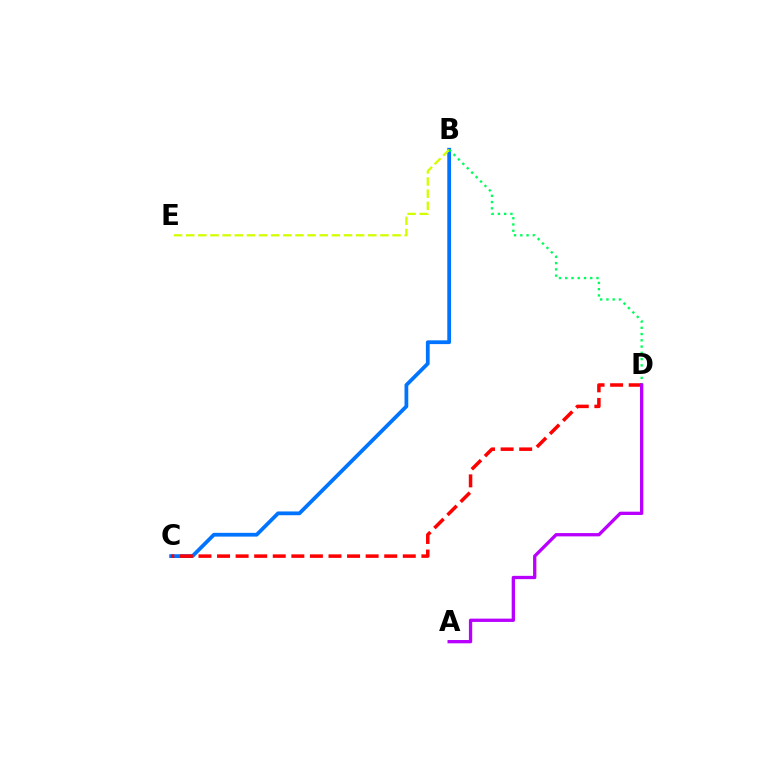{('B', 'C'): [{'color': '#0074ff', 'line_style': 'solid', 'thickness': 2.71}], ('B', 'E'): [{'color': '#d1ff00', 'line_style': 'dashed', 'thickness': 1.65}], ('B', 'D'): [{'color': '#00ff5c', 'line_style': 'dotted', 'thickness': 1.7}], ('C', 'D'): [{'color': '#ff0000', 'line_style': 'dashed', 'thickness': 2.52}], ('A', 'D'): [{'color': '#b900ff', 'line_style': 'solid', 'thickness': 2.38}]}